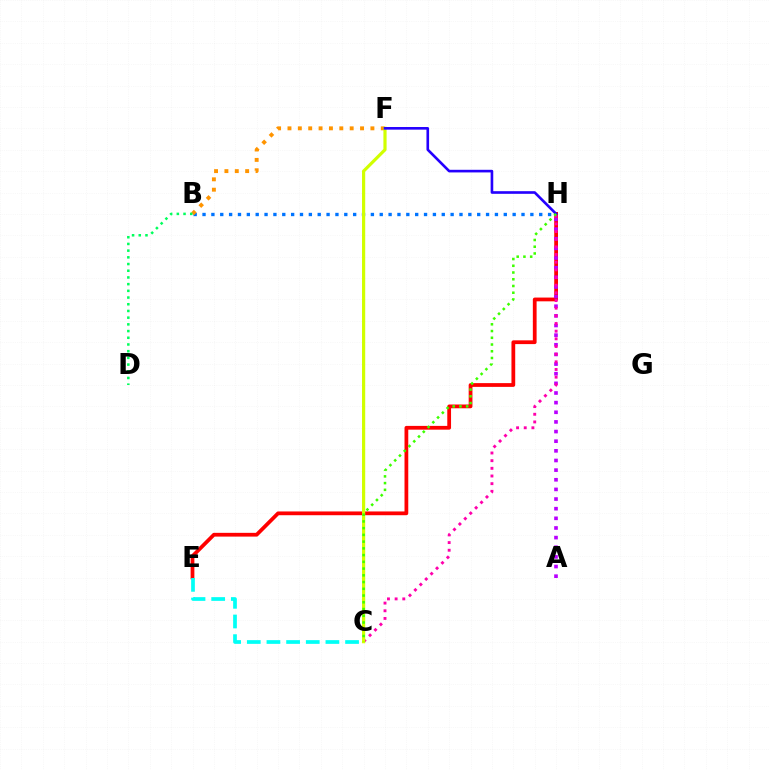{('B', 'H'): [{'color': '#0074ff', 'line_style': 'dotted', 'thickness': 2.41}], ('B', 'F'): [{'color': '#ff9400', 'line_style': 'dotted', 'thickness': 2.82}], ('E', 'H'): [{'color': '#ff0000', 'line_style': 'solid', 'thickness': 2.71}], ('A', 'H'): [{'color': '#b900ff', 'line_style': 'dotted', 'thickness': 2.62}], ('C', 'H'): [{'color': '#ff00ac', 'line_style': 'dotted', 'thickness': 2.08}, {'color': '#3dff00', 'line_style': 'dotted', 'thickness': 1.83}], ('C', 'E'): [{'color': '#00fff6', 'line_style': 'dashed', 'thickness': 2.67}], ('B', 'D'): [{'color': '#00ff5c', 'line_style': 'dotted', 'thickness': 1.82}], ('C', 'F'): [{'color': '#d1ff00', 'line_style': 'solid', 'thickness': 2.3}], ('F', 'H'): [{'color': '#2500ff', 'line_style': 'solid', 'thickness': 1.89}]}